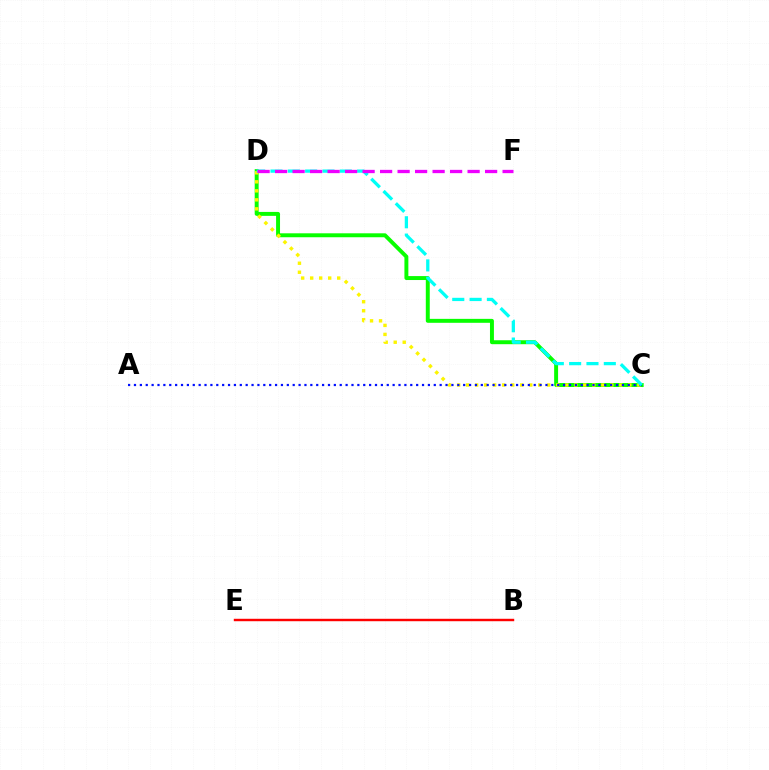{('C', 'D'): [{'color': '#08ff00', 'line_style': 'solid', 'thickness': 2.84}, {'color': '#fcf500', 'line_style': 'dotted', 'thickness': 2.45}, {'color': '#00fff6', 'line_style': 'dashed', 'thickness': 2.35}], ('A', 'C'): [{'color': '#0010ff', 'line_style': 'dotted', 'thickness': 1.6}], ('B', 'E'): [{'color': '#ff0000', 'line_style': 'solid', 'thickness': 1.75}], ('D', 'F'): [{'color': '#ee00ff', 'line_style': 'dashed', 'thickness': 2.38}]}